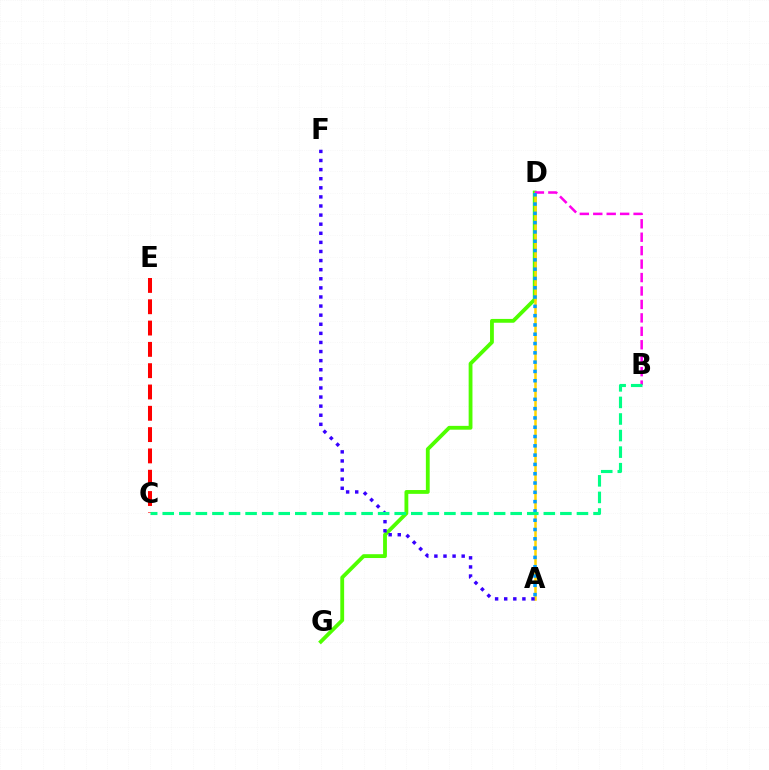{('D', 'G'): [{'color': '#4fff00', 'line_style': 'solid', 'thickness': 2.75}], ('A', 'D'): [{'color': '#ffd500', 'line_style': 'solid', 'thickness': 1.81}, {'color': '#009eff', 'line_style': 'dotted', 'thickness': 2.53}], ('B', 'D'): [{'color': '#ff00ed', 'line_style': 'dashed', 'thickness': 1.83}], ('A', 'F'): [{'color': '#3700ff', 'line_style': 'dotted', 'thickness': 2.47}], ('C', 'E'): [{'color': '#ff0000', 'line_style': 'dashed', 'thickness': 2.89}], ('B', 'C'): [{'color': '#00ff86', 'line_style': 'dashed', 'thickness': 2.25}]}